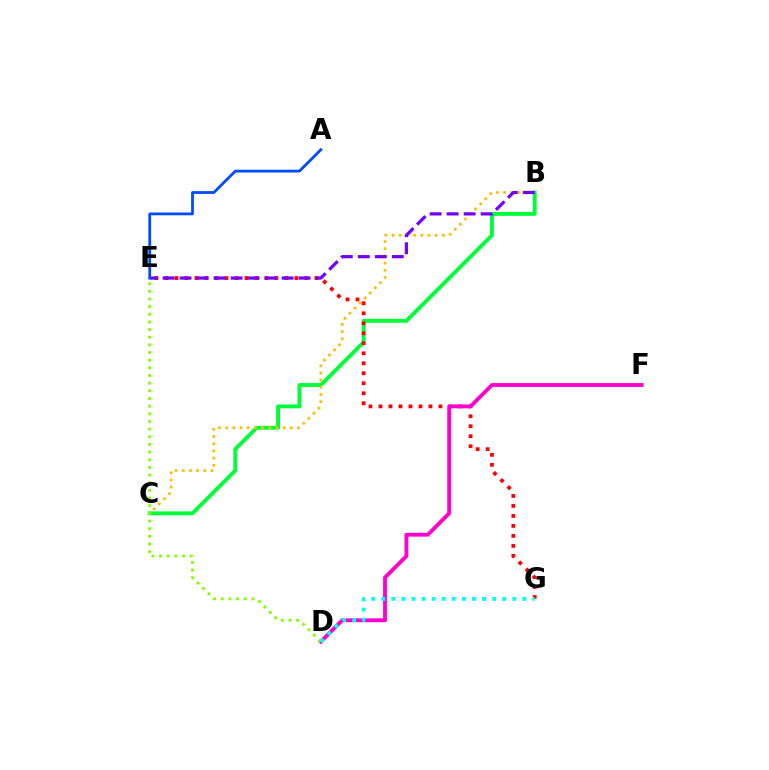{('B', 'C'): [{'color': '#00ff39', 'line_style': 'solid', 'thickness': 2.8}, {'color': '#ffbd00', 'line_style': 'dotted', 'thickness': 1.95}], ('E', 'G'): [{'color': '#ff0000', 'line_style': 'dotted', 'thickness': 2.72}], ('D', 'F'): [{'color': '#ff00cf', 'line_style': 'solid', 'thickness': 2.77}], ('D', 'E'): [{'color': '#84ff00', 'line_style': 'dotted', 'thickness': 2.08}], ('D', 'G'): [{'color': '#00fff6', 'line_style': 'dotted', 'thickness': 2.74}], ('B', 'E'): [{'color': '#7200ff', 'line_style': 'dashed', 'thickness': 2.31}], ('A', 'E'): [{'color': '#004bff', 'line_style': 'solid', 'thickness': 2.0}]}